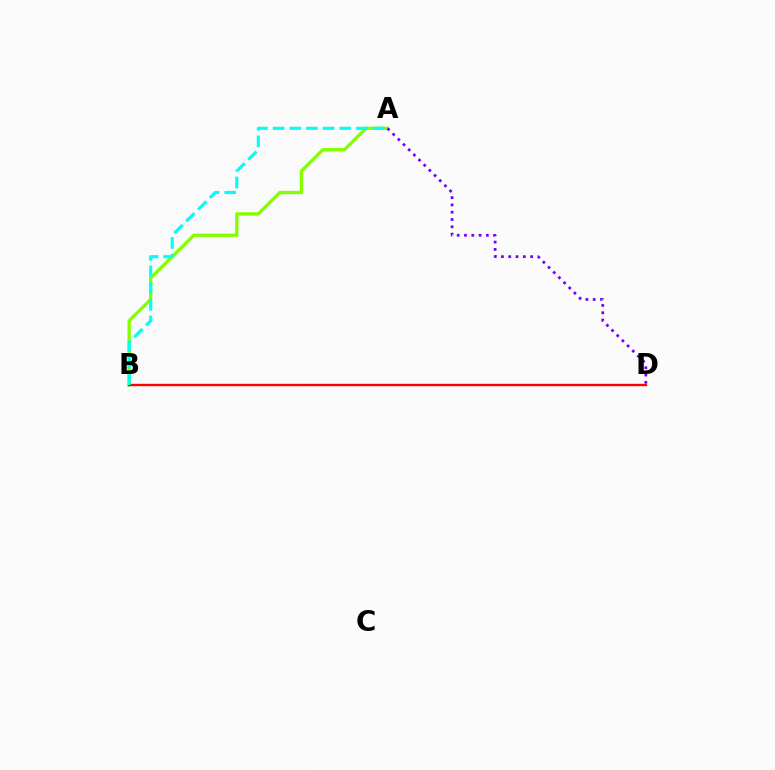{('A', 'B'): [{'color': '#84ff00', 'line_style': 'solid', 'thickness': 2.39}, {'color': '#00fff6', 'line_style': 'dashed', 'thickness': 2.26}], ('A', 'D'): [{'color': '#7200ff', 'line_style': 'dotted', 'thickness': 1.98}], ('B', 'D'): [{'color': '#ff0000', 'line_style': 'solid', 'thickness': 1.68}]}